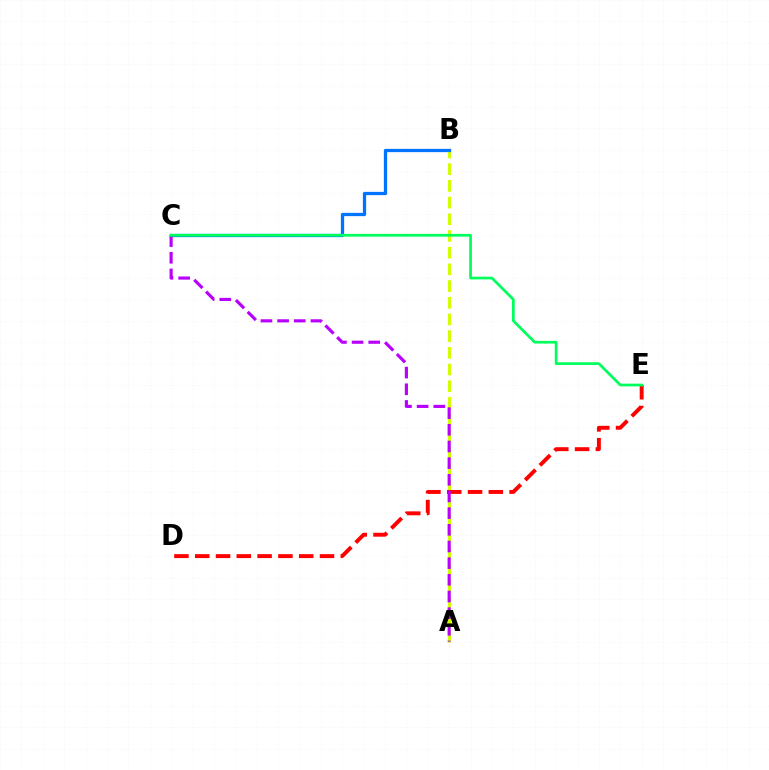{('A', 'B'): [{'color': '#d1ff00', 'line_style': 'dashed', 'thickness': 2.27}], ('B', 'C'): [{'color': '#0074ff', 'line_style': 'solid', 'thickness': 2.36}], ('D', 'E'): [{'color': '#ff0000', 'line_style': 'dashed', 'thickness': 2.82}], ('A', 'C'): [{'color': '#b900ff', 'line_style': 'dashed', 'thickness': 2.26}], ('C', 'E'): [{'color': '#00ff5c', 'line_style': 'solid', 'thickness': 1.96}]}